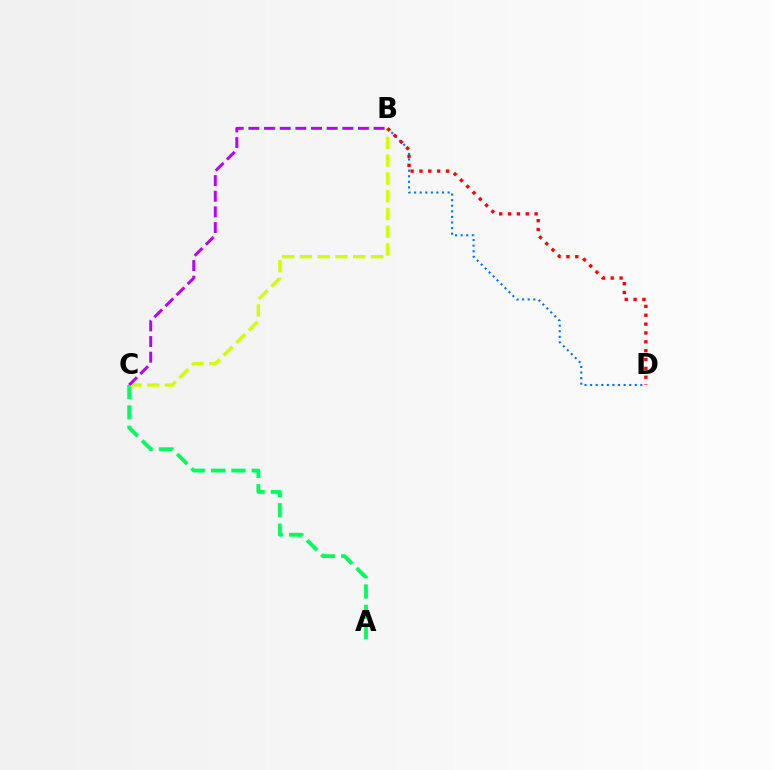{('B', 'D'): [{'color': '#0074ff', 'line_style': 'dotted', 'thickness': 1.52}, {'color': '#ff0000', 'line_style': 'dotted', 'thickness': 2.41}], ('A', 'C'): [{'color': '#00ff5c', 'line_style': 'dashed', 'thickness': 2.76}], ('B', 'C'): [{'color': '#d1ff00', 'line_style': 'dashed', 'thickness': 2.41}, {'color': '#b900ff', 'line_style': 'dashed', 'thickness': 2.13}]}